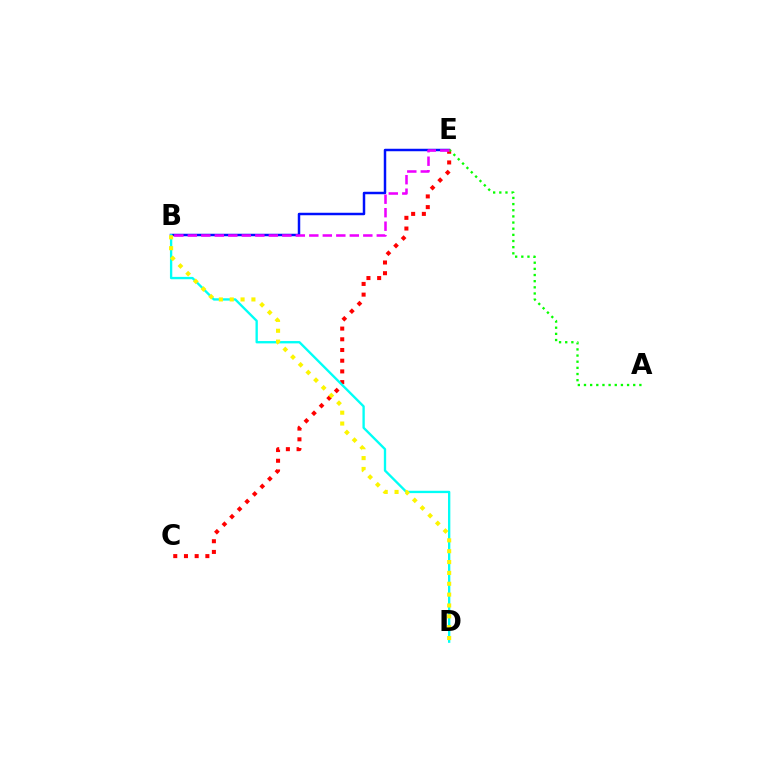{('B', 'E'): [{'color': '#0010ff', 'line_style': 'solid', 'thickness': 1.78}, {'color': '#ee00ff', 'line_style': 'dashed', 'thickness': 1.83}], ('C', 'E'): [{'color': '#ff0000', 'line_style': 'dotted', 'thickness': 2.91}], ('A', 'E'): [{'color': '#08ff00', 'line_style': 'dotted', 'thickness': 1.67}], ('B', 'D'): [{'color': '#00fff6', 'line_style': 'solid', 'thickness': 1.68}, {'color': '#fcf500', 'line_style': 'dotted', 'thickness': 2.95}]}